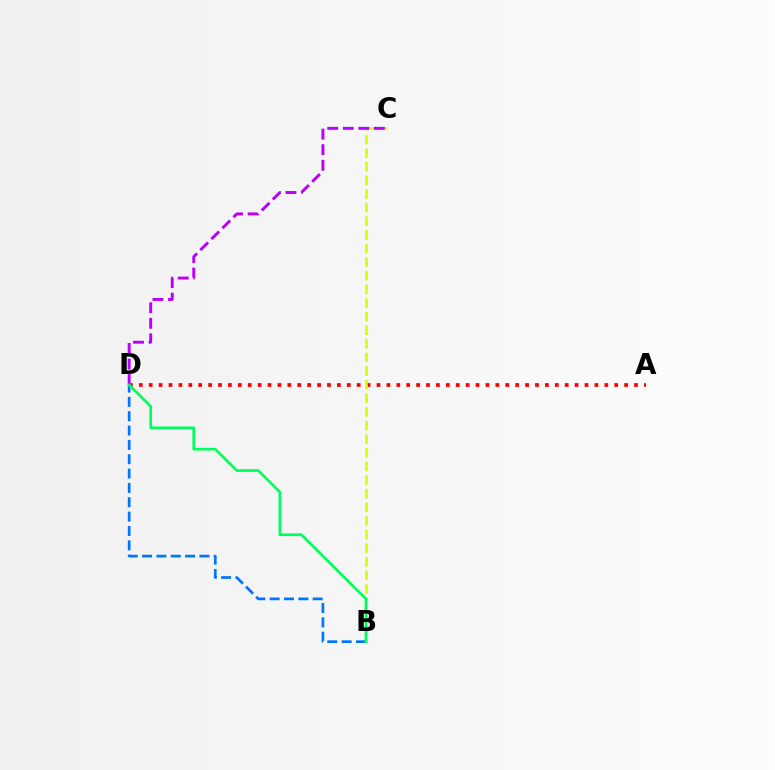{('A', 'D'): [{'color': '#ff0000', 'line_style': 'dotted', 'thickness': 2.69}], ('B', 'C'): [{'color': '#d1ff00', 'line_style': 'dashed', 'thickness': 1.85}], ('B', 'D'): [{'color': '#0074ff', 'line_style': 'dashed', 'thickness': 1.95}, {'color': '#00ff5c', 'line_style': 'solid', 'thickness': 1.93}], ('C', 'D'): [{'color': '#b900ff', 'line_style': 'dashed', 'thickness': 2.11}]}